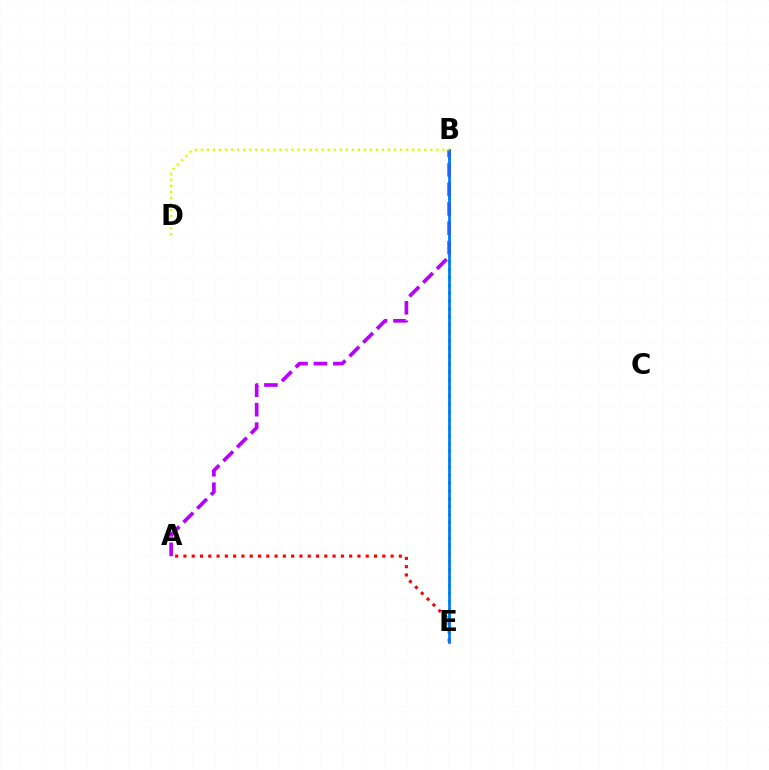{('B', 'E'): [{'color': '#00ff5c', 'line_style': 'dotted', 'thickness': 2.15}, {'color': '#0074ff', 'line_style': 'solid', 'thickness': 1.95}], ('A', 'E'): [{'color': '#ff0000', 'line_style': 'dotted', 'thickness': 2.25}], ('A', 'B'): [{'color': '#b900ff', 'line_style': 'dashed', 'thickness': 2.64}], ('B', 'D'): [{'color': '#d1ff00', 'line_style': 'dotted', 'thickness': 1.64}]}